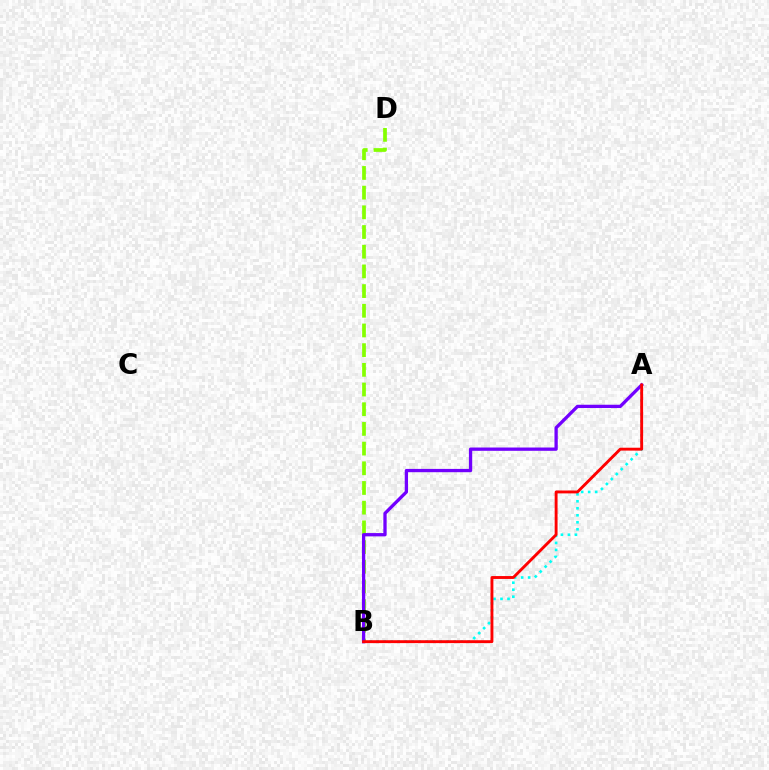{('A', 'B'): [{'color': '#00fff6', 'line_style': 'dotted', 'thickness': 1.9}, {'color': '#7200ff', 'line_style': 'solid', 'thickness': 2.37}, {'color': '#ff0000', 'line_style': 'solid', 'thickness': 2.08}], ('B', 'D'): [{'color': '#84ff00', 'line_style': 'dashed', 'thickness': 2.67}]}